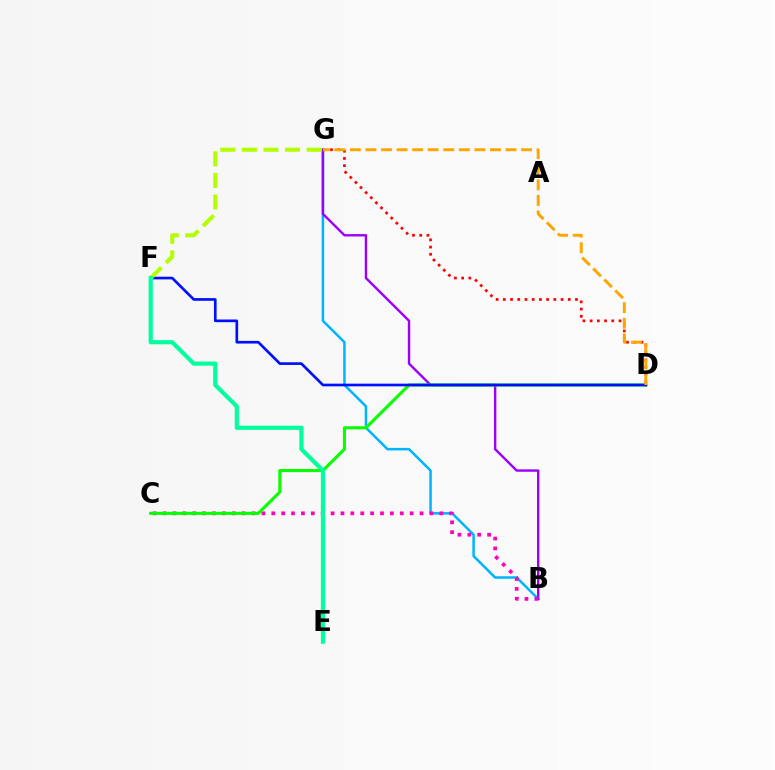{('B', 'G'): [{'color': '#00b5ff', 'line_style': 'solid', 'thickness': 1.82}, {'color': '#9b00ff', 'line_style': 'solid', 'thickness': 1.73}], ('D', 'G'): [{'color': '#ff0000', 'line_style': 'dotted', 'thickness': 1.96}, {'color': '#ffa500', 'line_style': 'dashed', 'thickness': 2.11}], ('B', 'C'): [{'color': '#ff00bd', 'line_style': 'dotted', 'thickness': 2.69}], ('C', 'D'): [{'color': '#08ff00', 'line_style': 'solid', 'thickness': 2.23}], ('D', 'F'): [{'color': '#0010ff', 'line_style': 'solid', 'thickness': 1.93}], ('F', 'G'): [{'color': '#b3ff00', 'line_style': 'dashed', 'thickness': 2.93}], ('E', 'F'): [{'color': '#00ff9d', 'line_style': 'solid', 'thickness': 2.99}]}